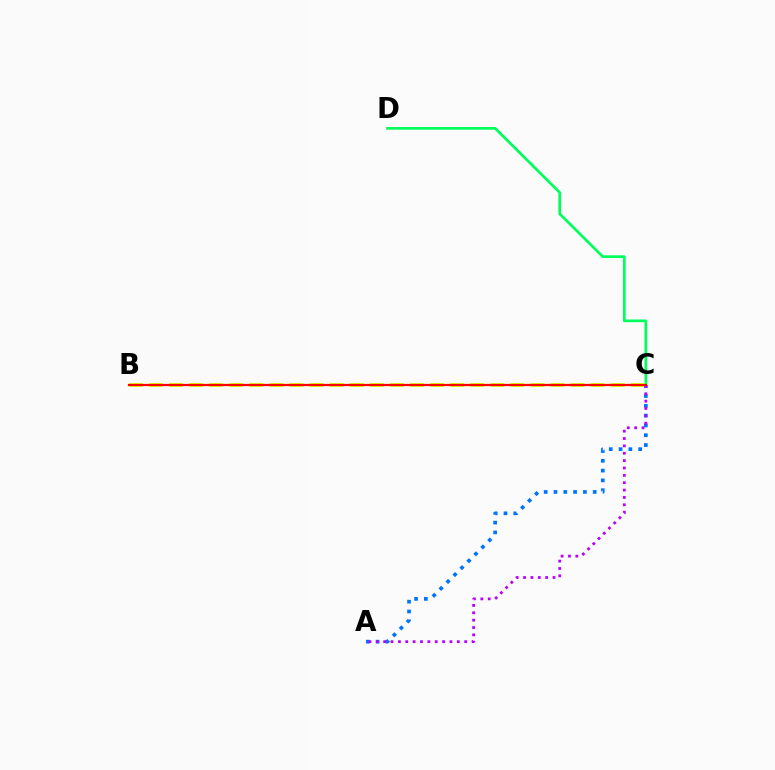{('A', 'C'): [{'color': '#0074ff', 'line_style': 'dotted', 'thickness': 2.66}, {'color': '#b900ff', 'line_style': 'dotted', 'thickness': 2.0}], ('C', 'D'): [{'color': '#00ff5c', 'line_style': 'solid', 'thickness': 1.95}], ('B', 'C'): [{'color': '#d1ff00', 'line_style': 'dashed', 'thickness': 2.73}, {'color': '#ff0000', 'line_style': 'solid', 'thickness': 1.59}]}